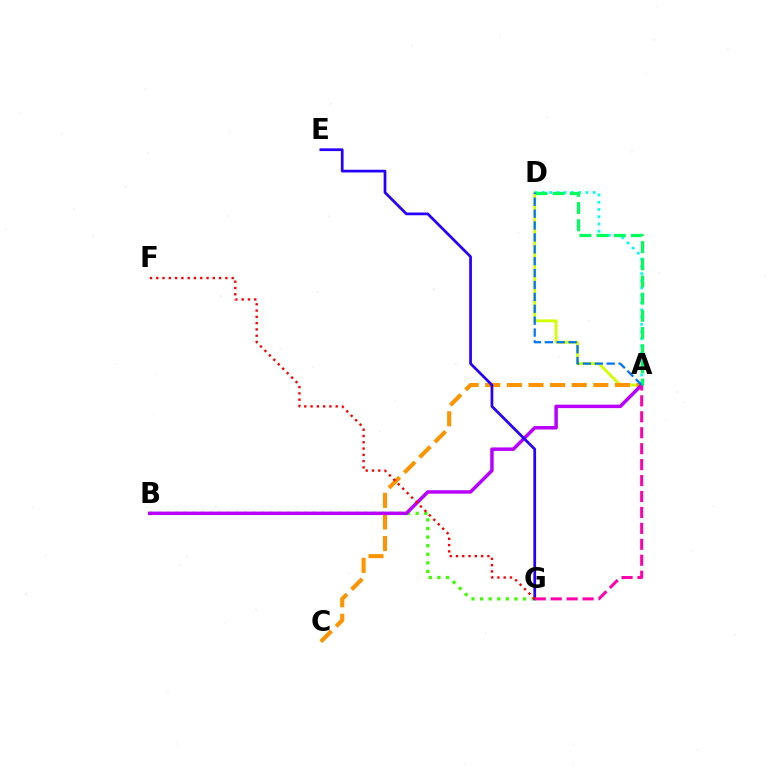{('A', 'D'): [{'color': '#d1ff00', 'line_style': 'solid', 'thickness': 2.03}, {'color': '#00fff6', 'line_style': 'dotted', 'thickness': 1.97}, {'color': '#00ff5c', 'line_style': 'dashed', 'thickness': 2.33}, {'color': '#0074ff', 'line_style': 'dashed', 'thickness': 1.62}], ('A', 'C'): [{'color': '#ff9400', 'line_style': 'dashed', 'thickness': 2.94}], ('B', 'G'): [{'color': '#3dff00', 'line_style': 'dotted', 'thickness': 2.33}], ('A', 'B'): [{'color': '#b900ff', 'line_style': 'solid', 'thickness': 2.5}], ('E', 'G'): [{'color': '#2500ff', 'line_style': 'solid', 'thickness': 1.96}], ('A', 'G'): [{'color': '#ff00ac', 'line_style': 'dashed', 'thickness': 2.17}], ('F', 'G'): [{'color': '#ff0000', 'line_style': 'dotted', 'thickness': 1.71}]}